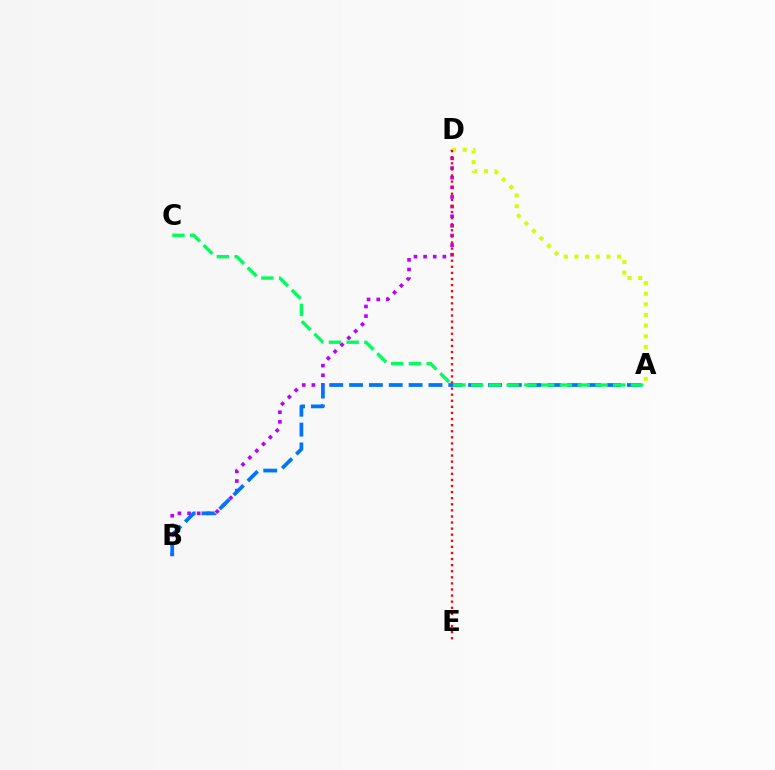{('B', 'D'): [{'color': '#b900ff', 'line_style': 'dotted', 'thickness': 2.62}], ('A', 'D'): [{'color': '#d1ff00', 'line_style': 'dotted', 'thickness': 2.89}], ('D', 'E'): [{'color': '#ff0000', 'line_style': 'dotted', 'thickness': 1.65}], ('A', 'B'): [{'color': '#0074ff', 'line_style': 'dashed', 'thickness': 2.7}], ('A', 'C'): [{'color': '#00ff5c', 'line_style': 'dashed', 'thickness': 2.41}]}